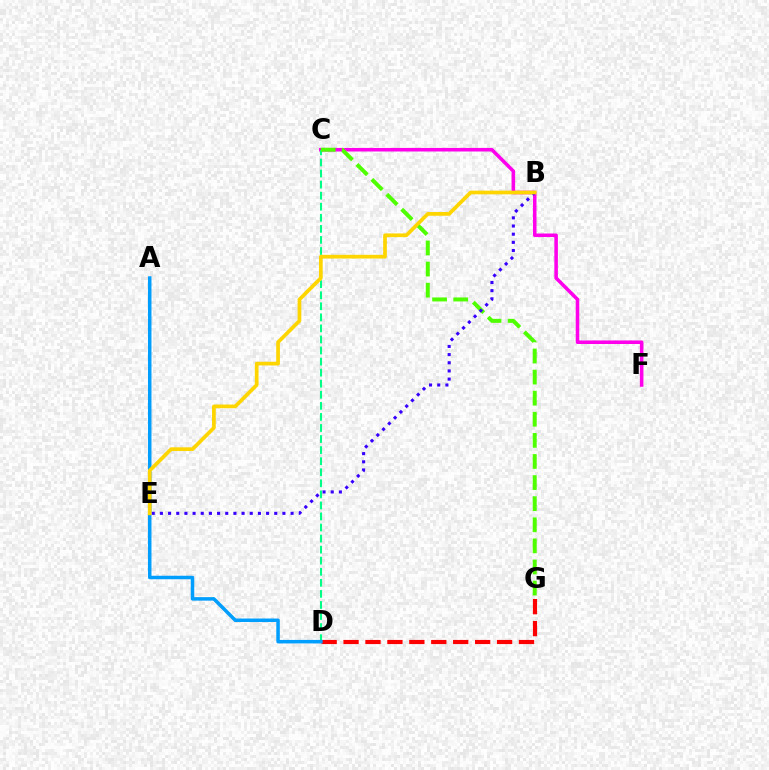{('C', 'F'): [{'color': '#ff00ed', 'line_style': 'solid', 'thickness': 2.55}], ('C', 'D'): [{'color': '#00ff86', 'line_style': 'dashed', 'thickness': 1.5}], ('D', 'G'): [{'color': '#ff0000', 'line_style': 'dashed', 'thickness': 2.98}], ('C', 'G'): [{'color': '#4fff00', 'line_style': 'dashed', 'thickness': 2.87}], ('A', 'D'): [{'color': '#009eff', 'line_style': 'solid', 'thickness': 2.53}], ('B', 'E'): [{'color': '#3700ff', 'line_style': 'dotted', 'thickness': 2.22}, {'color': '#ffd500', 'line_style': 'solid', 'thickness': 2.68}]}